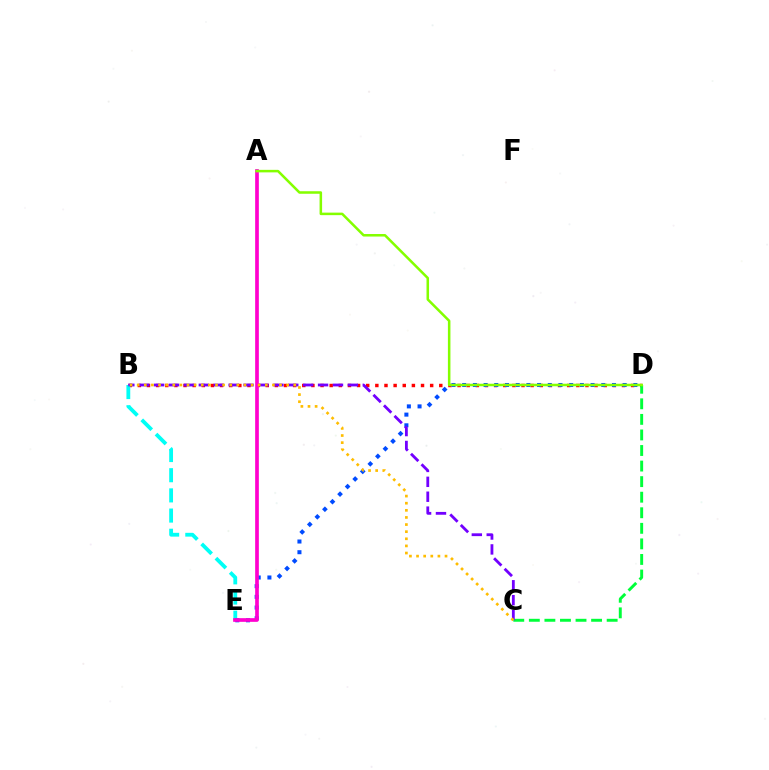{('B', 'D'): [{'color': '#ff0000', 'line_style': 'dotted', 'thickness': 2.48}], ('B', 'E'): [{'color': '#00fff6', 'line_style': 'dashed', 'thickness': 2.74}], ('D', 'E'): [{'color': '#004bff', 'line_style': 'dotted', 'thickness': 2.91}], ('C', 'D'): [{'color': '#00ff39', 'line_style': 'dashed', 'thickness': 2.11}], ('B', 'C'): [{'color': '#7200ff', 'line_style': 'dashed', 'thickness': 2.02}, {'color': '#ffbd00', 'line_style': 'dotted', 'thickness': 1.93}], ('A', 'E'): [{'color': '#ff00cf', 'line_style': 'solid', 'thickness': 2.65}], ('A', 'D'): [{'color': '#84ff00', 'line_style': 'solid', 'thickness': 1.82}]}